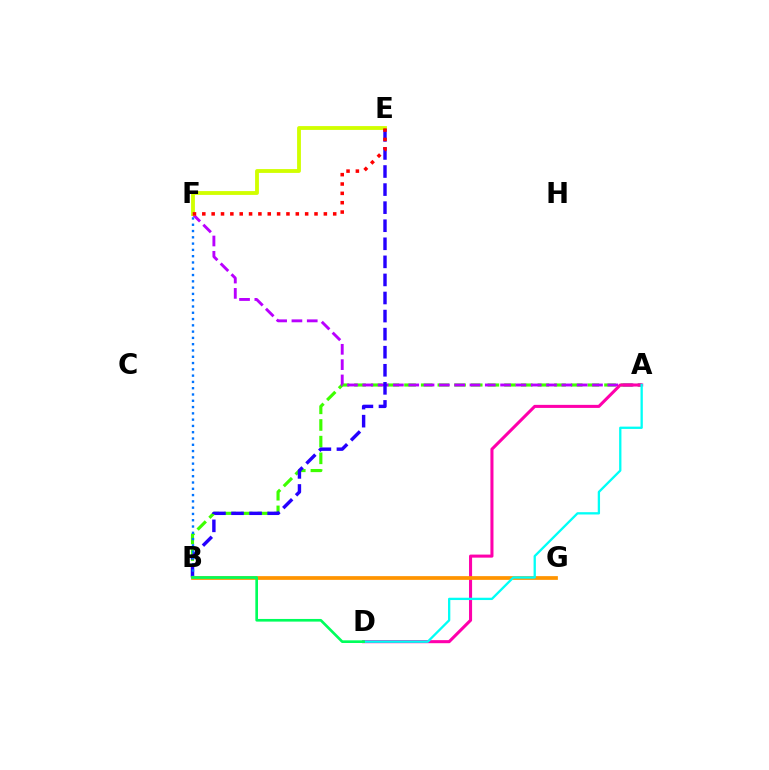{('A', 'B'): [{'color': '#3dff00', 'line_style': 'dashed', 'thickness': 2.26}], ('A', 'F'): [{'color': '#b900ff', 'line_style': 'dashed', 'thickness': 2.08}], ('E', 'F'): [{'color': '#d1ff00', 'line_style': 'solid', 'thickness': 2.76}, {'color': '#ff0000', 'line_style': 'dotted', 'thickness': 2.54}], ('B', 'E'): [{'color': '#2500ff', 'line_style': 'dashed', 'thickness': 2.45}], ('B', 'F'): [{'color': '#0074ff', 'line_style': 'dotted', 'thickness': 1.71}], ('A', 'D'): [{'color': '#ff00ac', 'line_style': 'solid', 'thickness': 2.2}, {'color': '#00fff6', 'line_style': 'solid', 'thickness': 1.66}], ('B', 'G'): [{'color': '#ff9400', 'line_style': 'solid', 'thickness': 2.69}], ('B', 'D'): [{'color': '#00ff5c', 'line_style': 'solid', 'thickness': 1.92}]}